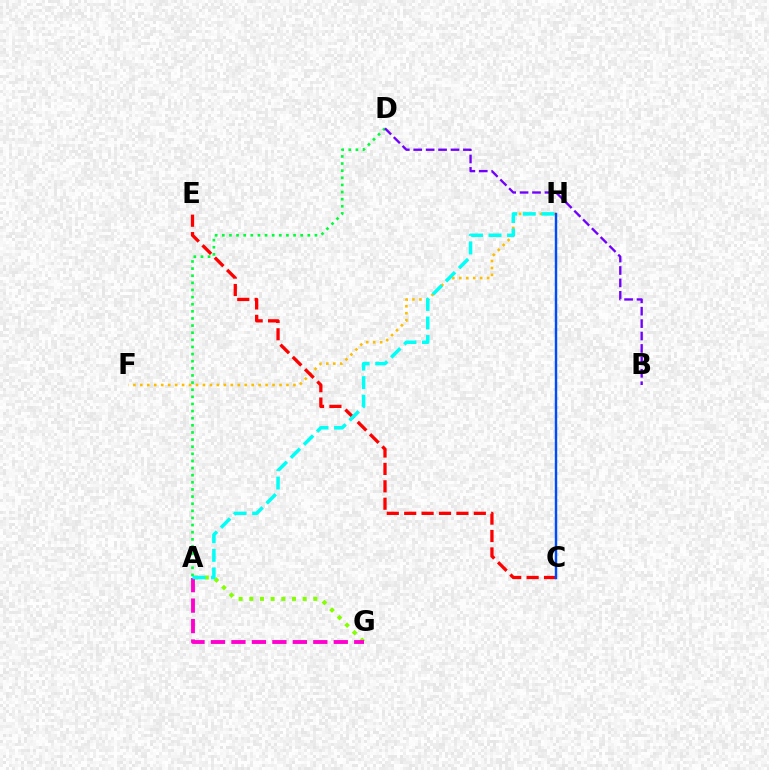{('F', 'H'): [{'color': '#ffbd00', 'line_style': 'dotted', 'thickness': 1.89}], ('A', 'D'): [{'color': '#00ff39', 'line_style': 'dotted', 'thickness': 1.94}], ('C', 'E'): [{'color': '#ff0000', 'line_style': 'dashed', 'thickness': 2.36}], ('A', 'G'): [{'color': '#84ff00', 'line_style': 'dotted', 'thickness': 2.9}, {'color': '#ff00cf', 'line_style': 'dashed', 'thickness': 2.78}], ('B', 'D'): [{'color': '#7200ff', 'line_style': 'dashed', 'thickness': 1.69}], ('A', 'H'): [{'color': '#00fff6', 'line_style': 'dashed', 'thickness': 2.52}], ('C', 'H'): [{'color': '#004bff', 'line_style': 'solid', 'thickness': 1.75}]}